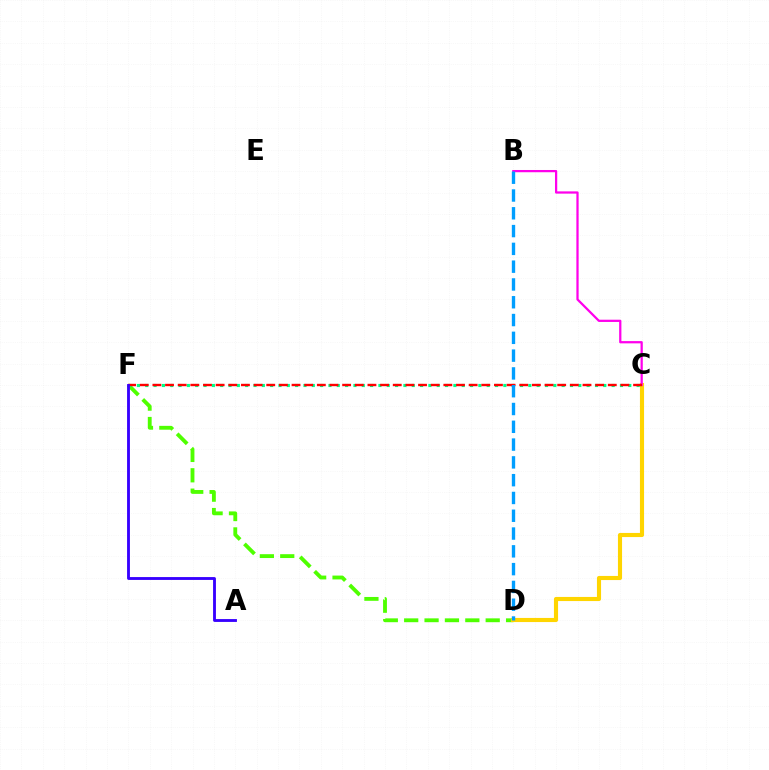{('D', 'F'): [{'color': '#4fff00', 'line_style': 'dashed', 'thickness': 2.77}], ('C', 'D'): [{'color': '#ffd500', 'line_style': 'solid', 'thickness': 2.97}], ('C', 'F'): [{'color': '#00ff86', 'line_style': 'dotted', 'thickness': 2.26}, {'color': '#ff0000', 'line_style': 'dashed', 'thickness': 1.72}], ('B', 'C'): [{'color': '#ff00ed', 'line_style': 'solid', 'thickness': 1.62}], ('B', 'D'): [{'color': '#009eff', 'line_style': 'dashed', 'thickness': 2.42}], ('A', 'F'): [{'color': '#3700ff', 'line_style': 'solid', 'thickness': 2.05}]}